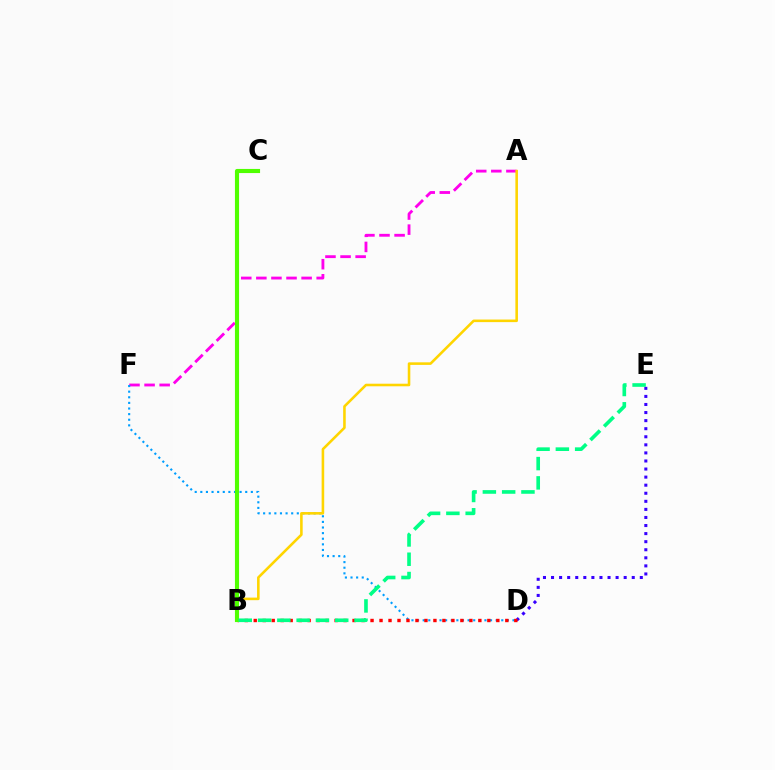{('D', 'E'): [{'color': '#3700ff', 'line_style': 'dotted', 'thickness': 2.19}], ('A', 'F'): [{'color': '#ff00ed', 'line_style': 'dashed', 'thickness': 2.05}], ('D', 'F'): [{'color': '#009eff', 'line_style': 'dotted', 'thickness': 1.53}], ('A', 'B'): [{'color': '#ffd500', 'line_style': 'solid', 'thickness': 1.86}], ('B', 'D'): [{'color': '#ff0000', 'line_style': 'dotted', 'thickness': 2.44}], ('B', 'C'): [{'color': '#4fff00', 'line_style': 'solid', 'thickness': 2.97}], ('B', 'E'): [{'color': '#00ff86', 'line_style': 'dashed', 'thickness': 2.62}]}